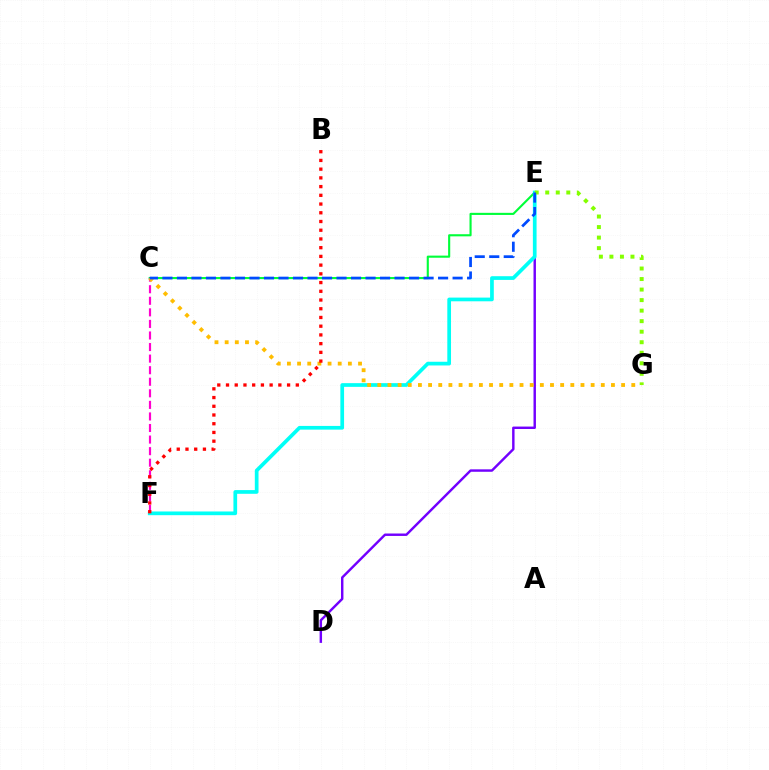{('D', 'E'): [{'color': '#7200ff', 'line_style': 'solid', 'thickness': 1.75}], ('C', 'E'): [{'color': '#00ff39', 'line_style': 'solid', 'thickness': 1.52}, {'color': '#004bff', 'line_style': 'dashed', 'thickness': 1.97}], ('E', 'F'): [{'color': '#00fff6', 'line_style': 'solid', 'thickness': 2.67}], ('C', 'F'): [{'color': '#ff00cf', 'line_style': 'dashed', 'thickness': 1.57}], ('E', 'G'): [{'color': '#84ff00', 'line_style': 'dotted', 'thickness': 2.86}], ('C', 'G'): [{'color': '#ffbd00', 'line_style': 'dotted', 'thickness': 2.76}], ('B', 'F'): [{'color': '#ff0000', 'line_style': 'dotted', 'thickness': 2.37}]}